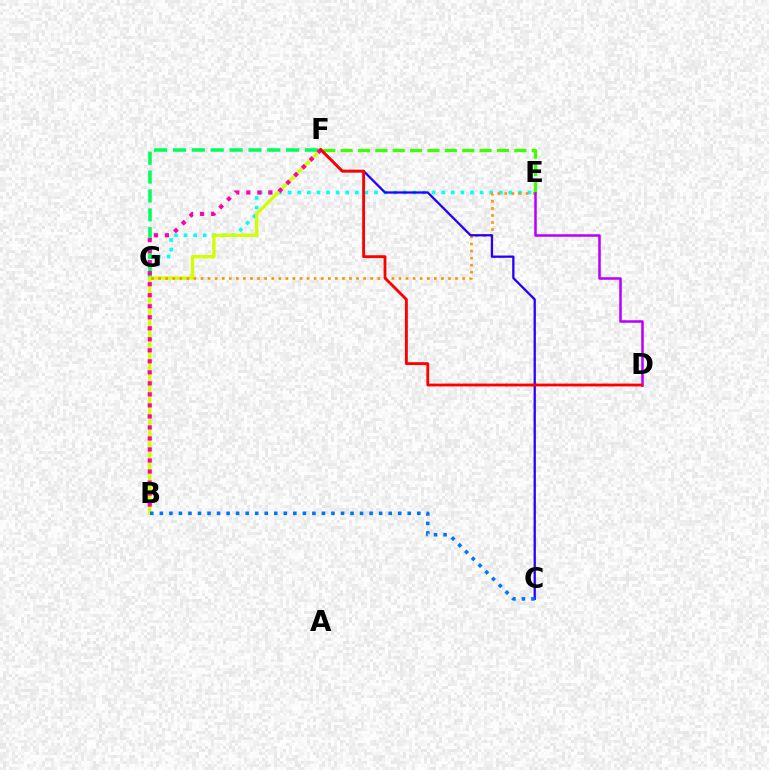{('E', 'G'): [{'color': '#00fff6', 'line_style': 'dotted', 'thickness': 2.61}, {'color': '#ff9400', 'line_style': 'dotted', 'thickness': 1.92}], ('F', 'G'): [{'color': '#00ff5c', 'line_style': 'dashed', 'thickness': 2.56}], ('E', 'F'): [{'color': '#3dff00', 'line_style': 'dashed', 'thickness': 2.36}], ('B', 'F'): [{'color': '#d1ff00', 'line_style': 'solid', 'thickness': 2.38}, {'color': '#ff00ac', 'line_style': 'dotted', 'thickness': 2.99}], ('D', 'E'): [{'color': '#b900ff', 'line_style': 'solid', 'thickness': 1.82}], ('C', 'F'): [{'color': '#2500ff', 'line_style': 'solid', 'thickness': 1.65}], ('D', 'F'): [{'color': '#ff0000', 'line_style': 'solid', 'thickness': 2.06}], ('B', 'C'): [{'color': '#0074ff', 'line_style': 'dotted', 'thickness': 2.59}]}